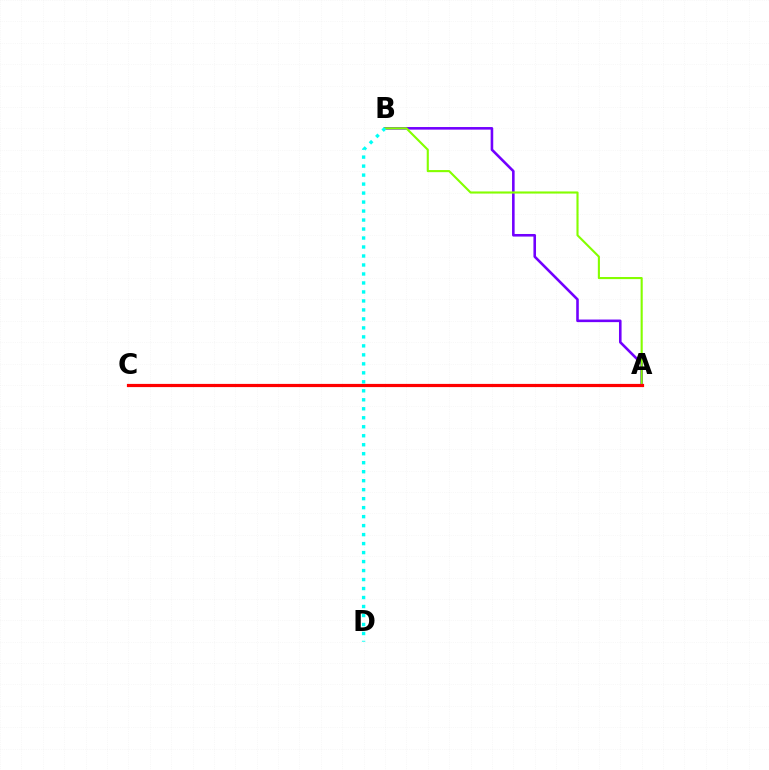{('A', 'B'): [{'color': '#7200ff', 'line_style': 'solid', 'thickness': 1.86}, {'color': '#84ff00', 'line_style': 'solid', 'thickness': 1.52}], ('A', 'C'): [{'color': '#ff0000', 'line_style': 'solid', 'thickness': 2.3}], ('B', 'D'): [{'color': '#00fff6', 'line_style': 'dotted', 'thickness': 2.44}]}